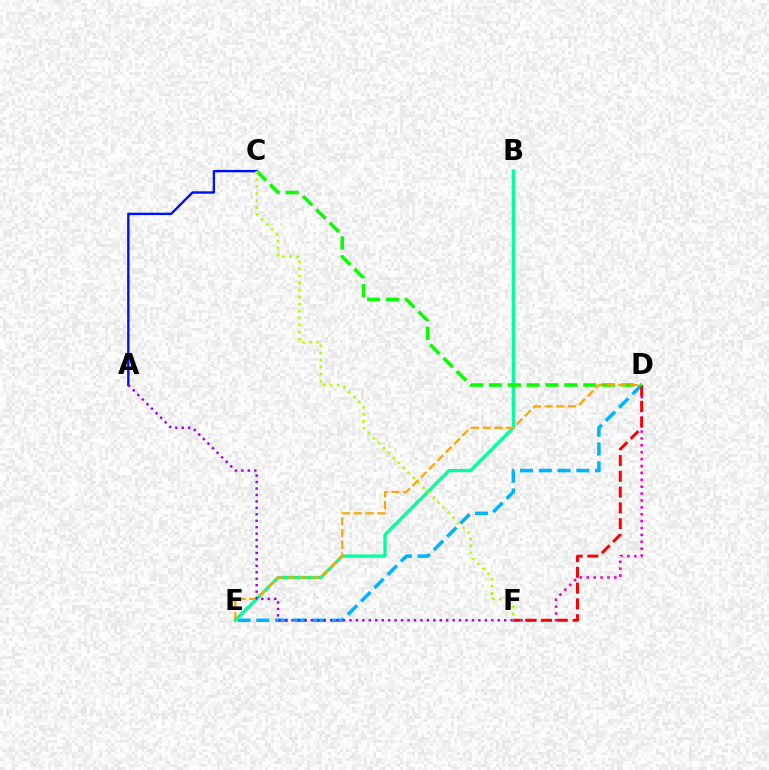{('A', 'C'): [{'color': '#0010ff', 'line_style': 'solid', 'thickness': 1.73}], ('D', 'E'): [{'color': '#00b5ff', 'line_style': 'dashed', 'thickness': 2.55}, {'color': '#ffa500', 'line_style': 'dashed', 'thickness': 1.6}], ('D', 'F'): [{'color': '#ff00bd', 'line_style': 'dotted', 'thickness': 1.87}, {'color': '#ff0000', 'line_style': 'dashed', 'thickness': 2.14}], ('B', 'E'): [{'color': '#00ff9d', 'line_style': 'solid', 'thickness': 2.37}], ('C', 'D'): [{'color': '#08ff00', 'line_style': 'dashed', 'thickness': 2.56}], ('C', 'F'): [{'color': '#b3ff00', 'line_style': 'dotted', 'thickness': 1.91}], ('A', 'F'): [{'color': '#9b00ff', 'line_style': 'dotted', 'thickness': 1.75}]}